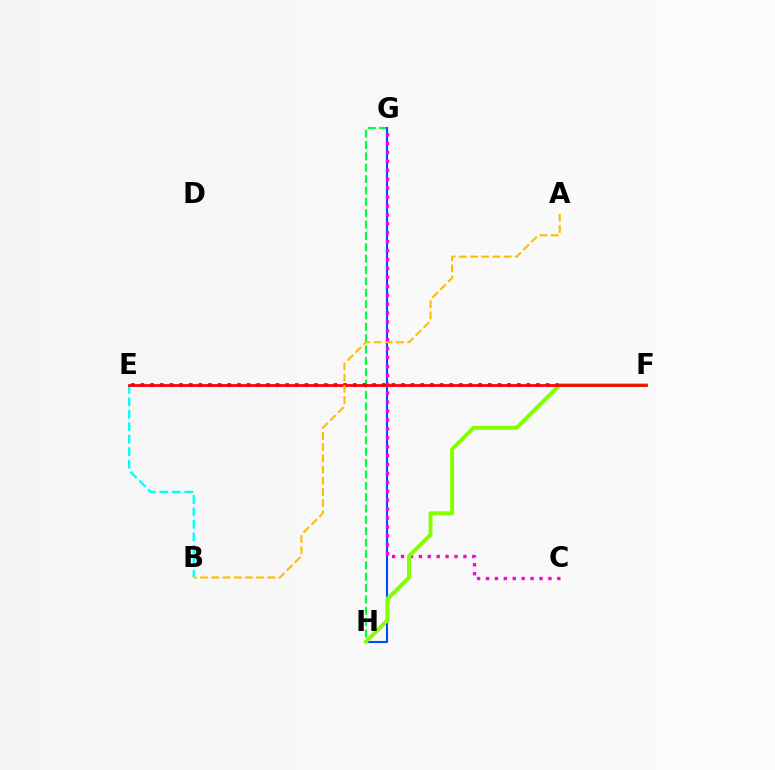{('G', 'H'): [{'color': '#00ff39', 'line_style': 'dashed', 'thickness': 1.54}, {'color': '#004bff', 'line_style': 'solid', 'thickness': 1.51}], ('E', 'F'): [{'color': '#7200ff', 'line_style': 'dotted', 'thickness': 2.62}, {'color': '#ff0000', 'line_style': 'solid', 'thickness': 1.97}], ('C', 'G'): [{'color': '#ff00cf', 'line_style': 'dotted', 'thickness': 2.42}], ('F', 'H'): [{'color': '#84ff00', 'line_style': 'solid', 'thickness': 2.85}], ('B', 'E'): [{'color': '#00fff6', 'line_style': 'dashed', 'thickness': 1.69}], ('A', 'B'): [{'color': '#ffbd00', 'line_style': 'dashed', 'thickness': 1.52}]}